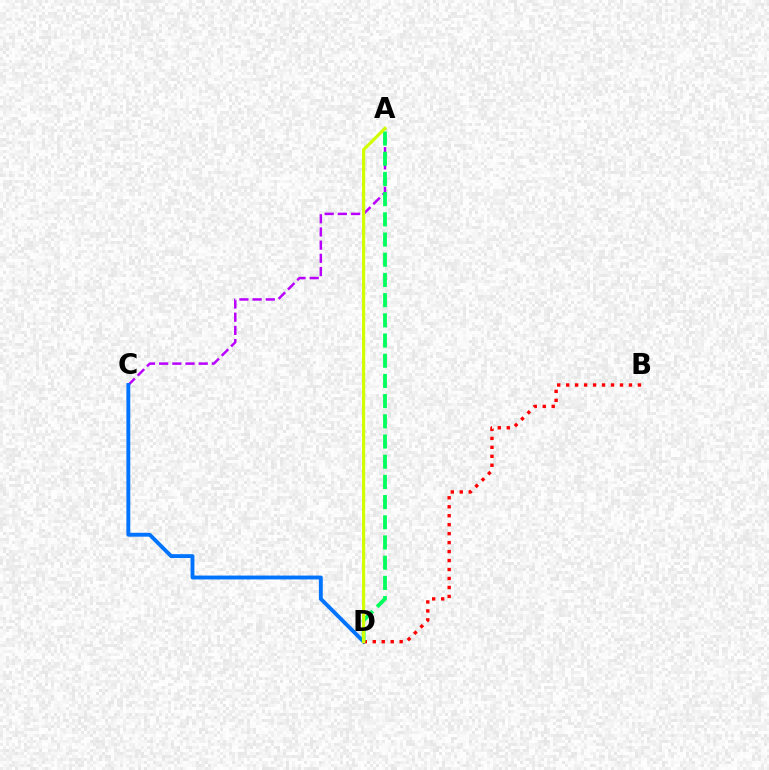{('A', 'C'): [{'color': '#b900ff', 'line_style': 'dashed', 'thickness': 1.79}], ('C', 'D'): [{'color': '#0074ff', 'line_style': 'solid', 'thickness': 2.79}], ('B', 'D'): [{'color': '#ff0000', 'line_style': 'dotted', 'thickness': 2.44}], ('A', 'D'): [{'color': '#00ff5c', 'line_style': 'dashed', 'thickness': 2.74}, {'color': '#d1ff00', 'line_style': 'solid', 'thickness': 2.27}]}